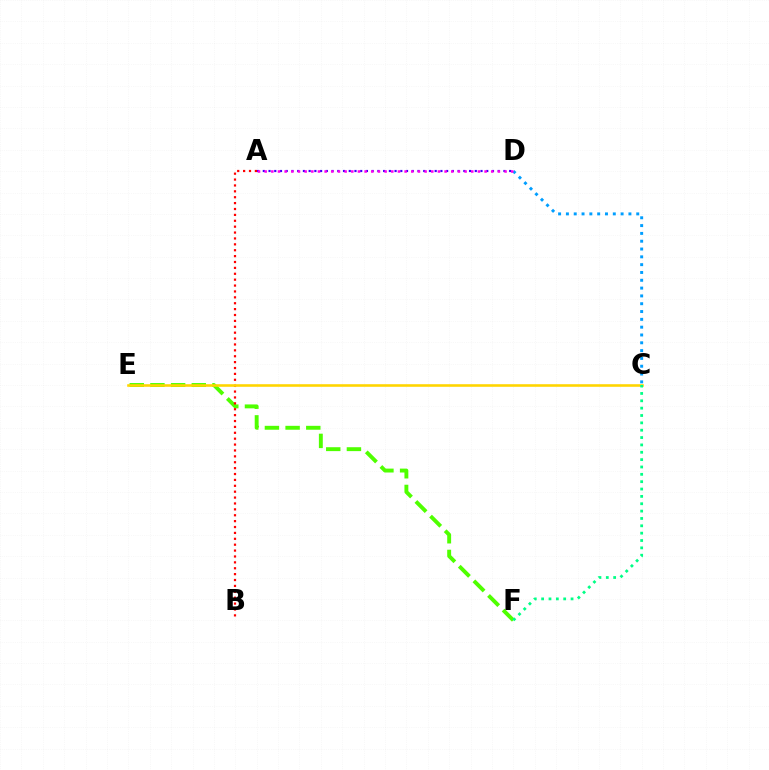{('C', 'D'): [{'color': '#009eff', 'line_style': 'dotted', 'thickness': 2.12}], ('E', 'F'): [{'color': '#4fff00', 'line_style': 'dashed', 'thickness': 2.81}], ('A', 'B'): [{'color': '#ff0000', 'line_style': 'dotted', 'thickness': 1.6}], ('A', 'D'): [{'color': '#3700ff', 'line_style': 'dotted', 'thickness': 1.56}, {'color': '#ff00ed', 'line_style': 'dotted', 'thickness': 1.81}], ('C', 'E'): [{'color': '#ffd500', 'line_style': 'solid', 'thickness': 1.86}], ('C', 'F'): [{'color': '#00ff86', 'line_style': 'dotted', 'thickness': 2.0}]}